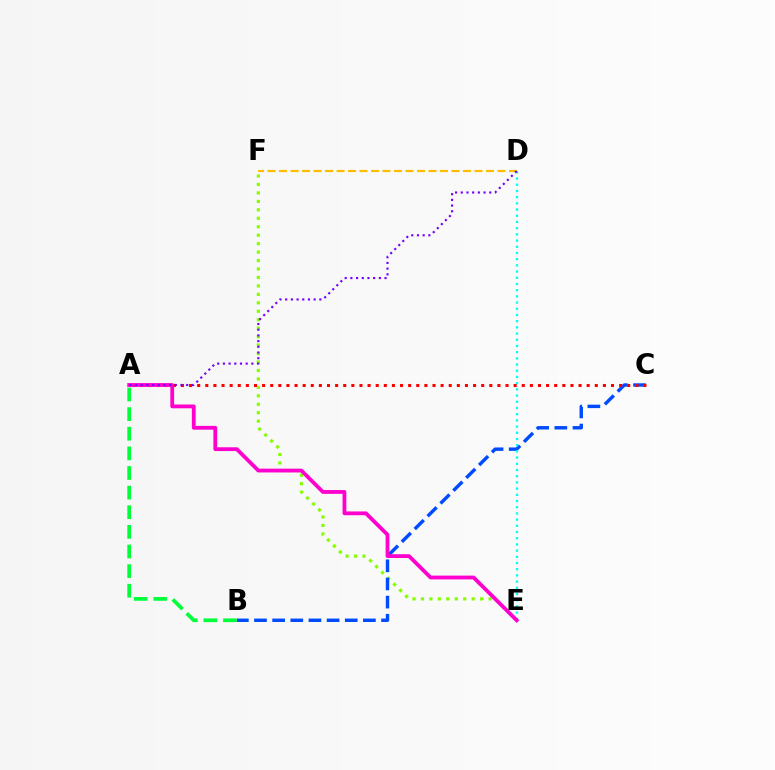{('E', 'F'): [{'color': '#84ff00', 'line_style': 'dotted', 'thickness': 2.3}], ('B', 'C'): [{'color': '#004bff', 'line_style': 'dashed', 'thickness': 2.47}], ('D', 'E'): [{'color': '#00fff6', 'line_style': 'dotted', 'thickness': 1.68}], ('A', 'C'): [{'color': '#ff0000', 'line_style': 'dotted', 'thickness': 2.2}], ('D', 'F'): [{'color': '#ffbd00', 'line_style': 'dashed', 'thickness': 1.56}], ('A', 'E'): [{'color': '#ff00cf', 'line_style': 'solid', 'thickness': 2.74}], ('A', 'B'): [{'color': '#00ff39', 'line_style': 'dashed', 'thickness': 2.67}], ('A', 'D'): [{'color': '#7200ff', 'line_style': 'dotted', 'thickness': 1.55}]}